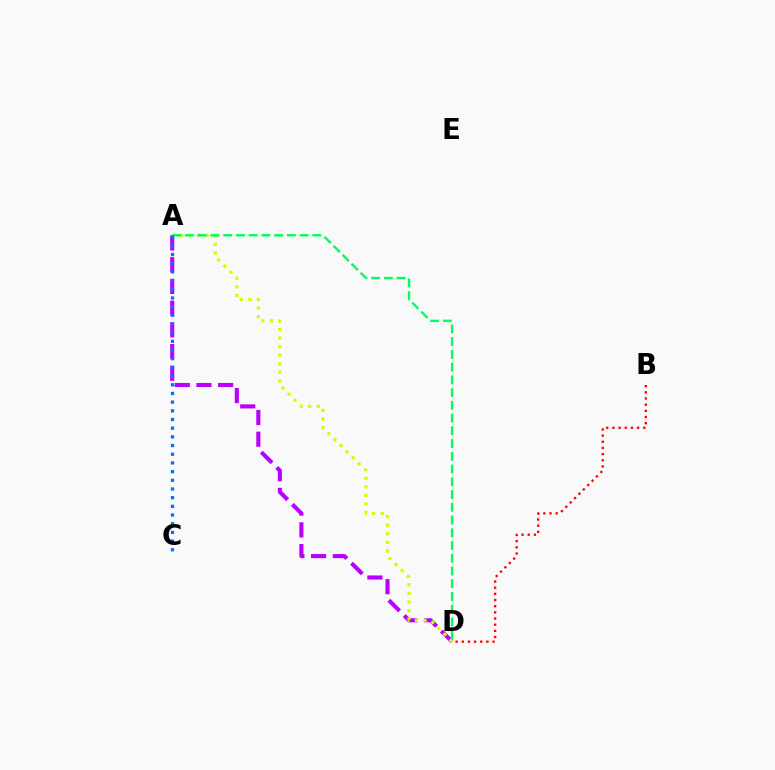{('A', 'D'): [{'color': '#b900ff', 'line_style': 'dashed', 'thickness': 2.95}, {'color': '#d1ff00', 'line_style': 'dotted', 'thickness': 2.33}, {'color': '#00ff5c', 'line_style': 'dashed', 'thickness': 1.73}], ('B', 'D'): [{'color': '#ff0000', 'line_style': 'dotted', 'thickness': 1.68}], ('A', 'C'): [{'color': '#0074ff', 'line_style': 'dotted', 'thickness': 2.36}]}